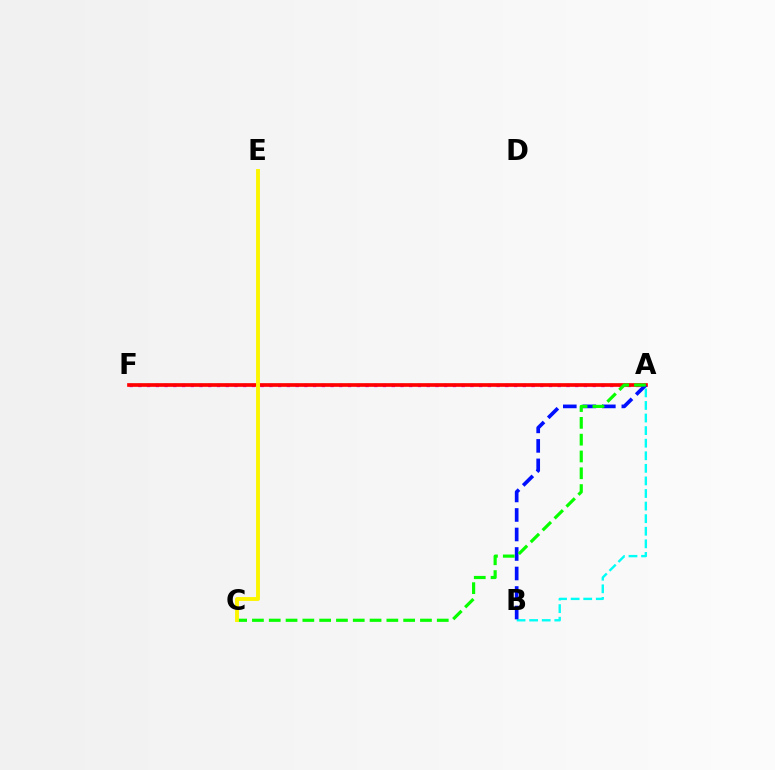{('A', 'F'): [{'color': '#ee00ff', 'line_style': 'dotted', 'thickness': 2.37}, {'color': '#ff0000', 'line_style': 'solid', 'thickness': 2.64}], ('A', 'B'): [{'color': '#00fff6', 'line_style': 'dashed', 'thickness': 1.71}, {'color': '#0010ff', 'line_style': 'dashed', 'thickness': 2.65}], ('A', 'C'): [{'color': '#08ff00', 'line_style': 'dashed', 'thickness': 2.28}], ('C', 'E'): [{'color': '#fcf500', 'line_style': 'solid', 'thickness': 2.81}]}